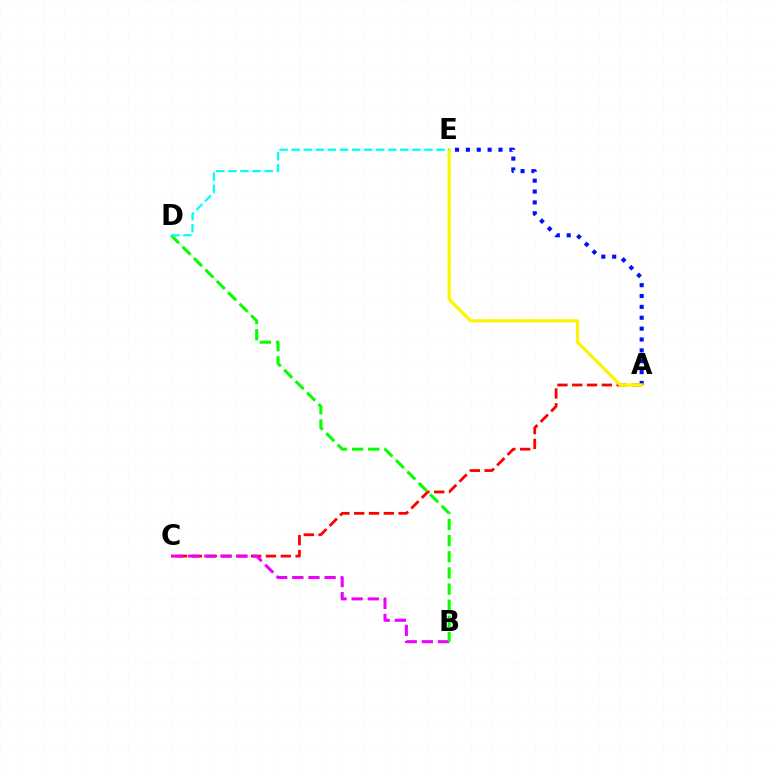{('A', 'E'): [{'color': '#0010ff', 'line_style': 'dotted', 'thickness': 2.95}, {'color': '#fcf500', 'line_style': 'solid', 'thickness': 2.34}], ('A', 'C'): [{'color': '#ff0000', 'line_style': 'dashed', 'thickness': 2.01}], ('B', 'C'): [{'color': '#ee00ff', 'line_style': 'dashed', 'thickness': 2.19}], ('B', 'D'): [{'color': '#08ff00', 'line_style': 'dashed', 'thickness': 2.2}], ('D', 'E'): [{'color': '#00fff6', 'line_style': 'dashed', 'thickness': 1.64}]}